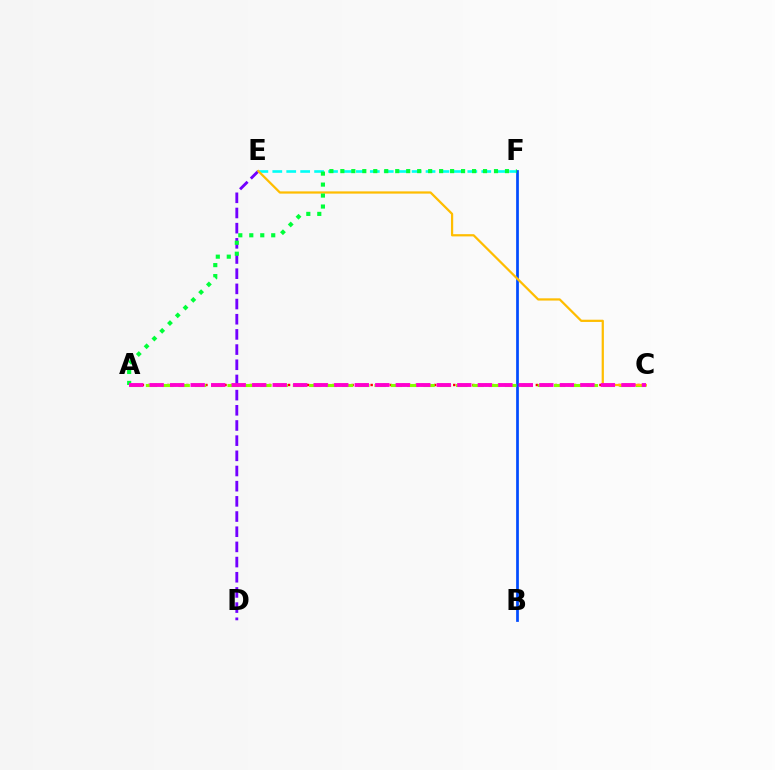{('A', 'C'): [{'color': '#ff0000', 'line_style': 'dotted', 'thickness': 1.73}, {'color': '#84ff00', 'line_style': 'dashed', 'thickness': 2.22}, {'color': '#ff00cf', 'line_style': 'dashed', 'thickness': 2.79}], ('D', 'E'): [{'color': '#7200ff', 'line_style': 'dashed', 'thickness': 2.06}], ('E', 'F'): [{'color': '#00fff6', 'line_style': 'dashed', 'thickness': 1.89}], ('B', 'F'): [{'color': '#004bff', 'line_style': 'solid', 'thickness': 1.97}], ('C', 'E'): [{'color': '#ffbd00', 'line_style': 'solid', 'thickness': 1.61}], ('A', 'F'): [{'color': '#00ff39', 'line_style': 'dotted', 'thickness': 2.98}]}